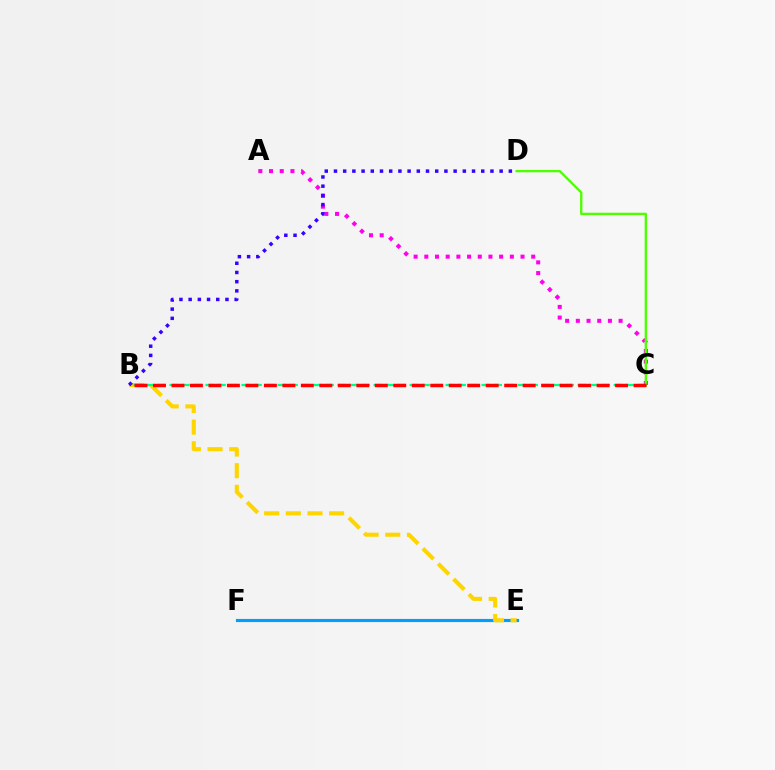{('E', 'F'): [{'color': '#009eff', 'line_style': 'solid', 'thickness': 2.26}], ('B', 'E'): [{'color': '#ffd500', 'line_style': 'dashed', 'thickness': 2.94}], ('B', 'C'): [{'color': '#00ff86', 'line_style': 'dashed', 'thickness': 1.63}, {'color': '#ff0000', 'line_style': 'dashed', 'thickness': 2.51}], ('A', 'C'): [{'color': '#ff00ed', 'line_style': 'dotted', 'thickness': 2.9}], ('B', 'D'): [{'color': '#3700ff', 'line_style': 'dotted', 'thickness': 2.5}], ('C', 'D'): [{'color': '#4fff00', 'line_style': 'solid', 'thickness': 1.69}]}